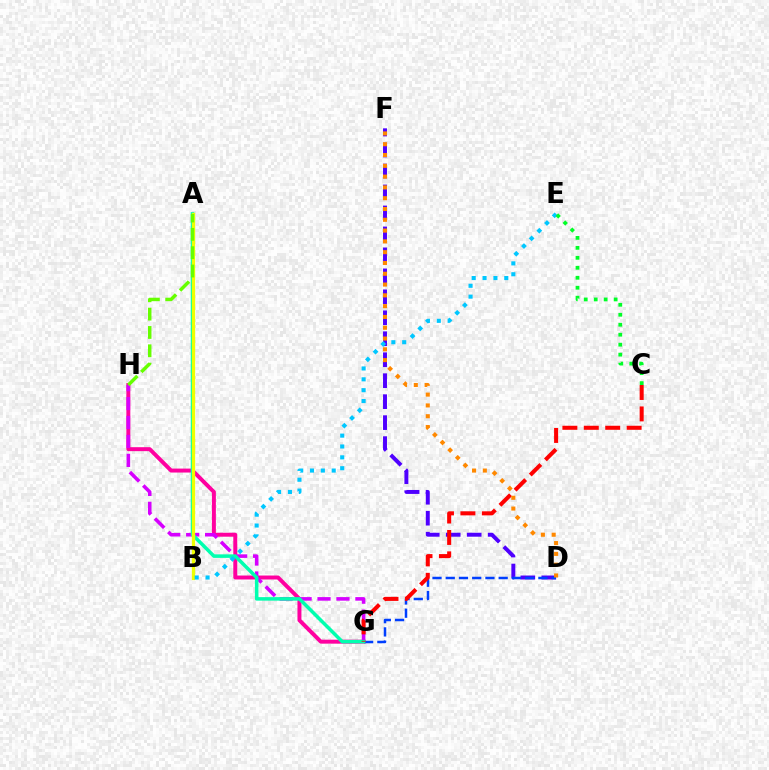{('G', 'H'): [{'color': '#ff00a0', 'line_style': 'solid', 'thickness': 2.85}, {'color': '#d600ff', 'line_style': 'dashed', 'thickness': 2.57}], ('D', 'F'): [{'color': '#4f00ff', 'line_style': 'dashed', 'thickness': 2.85}, {'color': '#ff8800', 'line_style': 'dotted', 'thickness': 2.93}], ('D', 'G'): [{'color': '#003fff', 'line_style': 'dashed', 'thickness': 1.8}], ('A', 'G'): [{'color': '#00ffaf', 'line_style': 'solid', 'thickness': 2.53}], ('A', 'B'): [{'color': '#eeff00', 'line_style': 'solid', 'thickness': 2.37}], ('B', 'E'): [{'color': '#00c7ff', 'line_style': 'dotted', 'thickness': 2.95}], ('C', 'E'): [{'color': '#00ff27', 'line_style': 'dotted', 'thickness': 2.71}], ('A', 'H'): [{'color': '#66ff00', 'line_style': 'dashed', 'thickness': 2.49}], ('C', 'G'): [{'color': '#ff0000', 'line_style': 'dashed', 'thickness': 2.91}]}